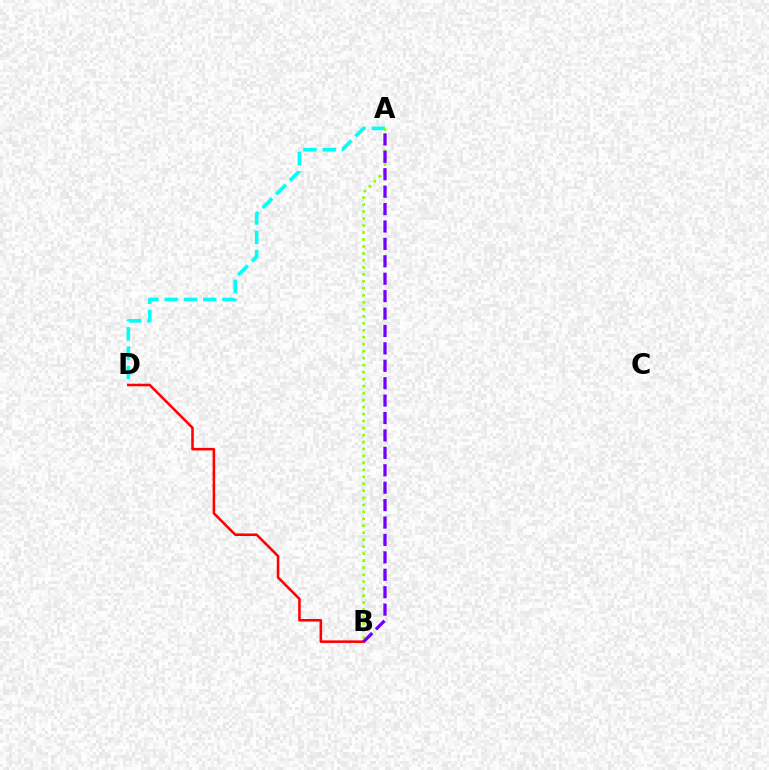{('B', 'D'): [{'color': '#ff0000', 'line_style': 'solid', 'thickness': 1.84}], ('A', 'D'): [{'color': '#00fff6', 'line_style': 'dashed', 'thickness': 2.62}], ('A', 'B'): [{'color': '#84ff00', 'line_style': 'dotted', 'thickness': 1.9}, {'color': '#7200ff', 'line_style': 'dashed', 'thickness': 2.37}]}